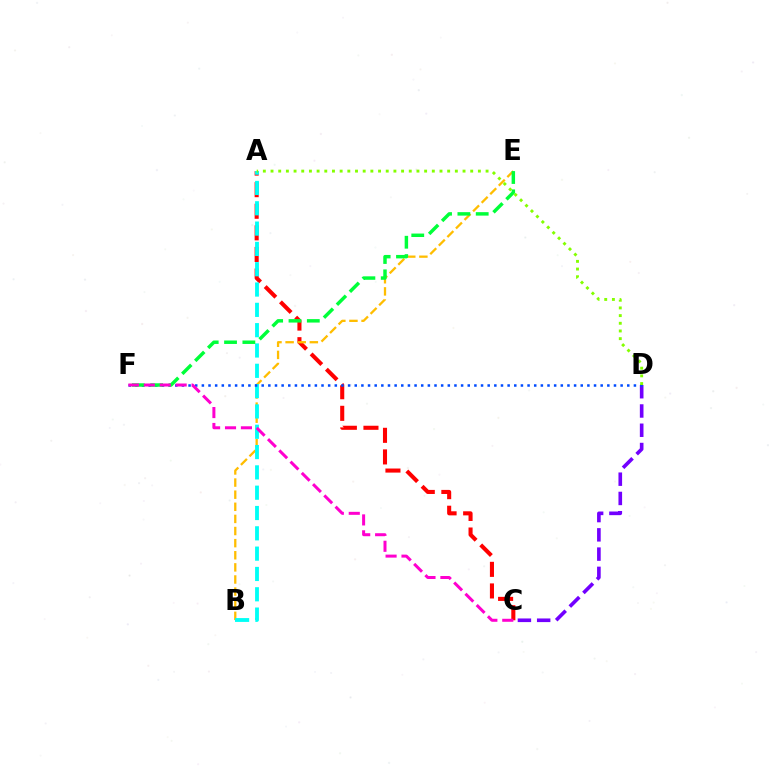{('C', 'D'): [{'color': '#7200ff', 'line_style': 'dashed', 'thickness': 2.62}], ('A', 'C'): [{'color': '#ff0000', 'line_style': 'dashed', 'thickness': 2.93}], ('B', 'E'): [{'color': '#ffbd00', 'line_style': 'dashed', 'thickness': 1.65}], ('A', 'B'): [{'color': '#00fff6', 'line_style': 'dashed', 'thickness': 2.76}], ('D', 'F'): [{'color': '#004bff', 'line_style': 'dotted', 'thickness': 1.81}], ('E', 'F'): [{'color': '#00ff39', 'line_style': 'dashed', 'thickness': 2.49}], ('C', 'F'): [{'color': '#ff00cf', 'line_style': 'dashed', 'thickness': 2.16}], ('A', 'D'): [{'color': '#84ff00', 'line_style': 'dotted', 'thickness': 2.09}]}